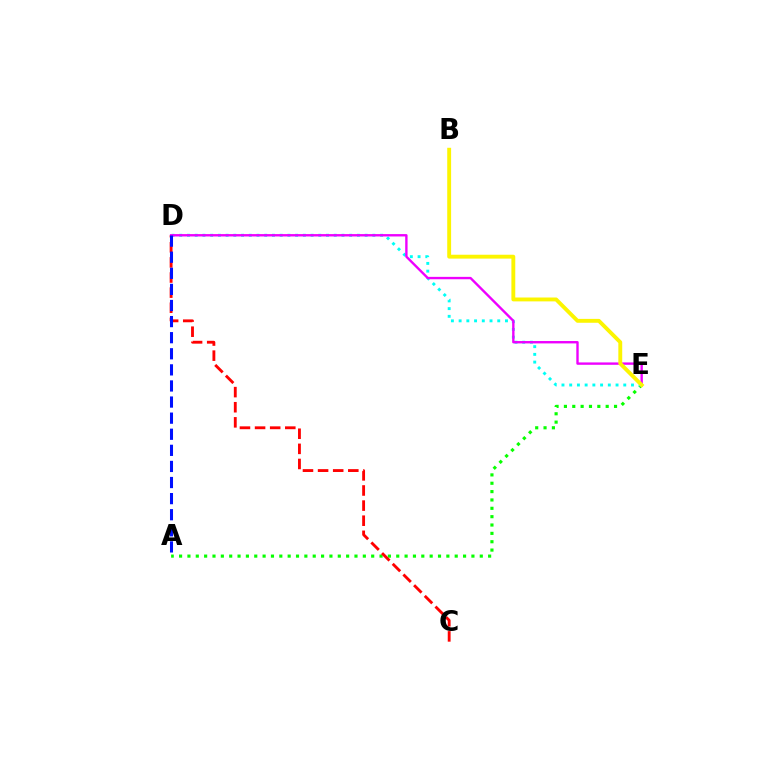{('A', 'E'): [{'color': '#08ff00', 'line_style': 'dotted', 'thickness': 2.27}], ('C', 'D'): [{'color': '#ff0000', 'line_style': 'dashed', 'thickness': 2.05}], ('D', 'E'): [{'color': '#00fff6', 'line_style': 'dotted', 'thickness': 2.1}, {'color': '#ee00ff', 'line_style': 'solid', 'thickness': 1.71}], ('A', 'D'): [{'color': '#0010ff', 'line_style': 'dashed', 'thickness': 2.19}], ('B', 'E'): [{'color': '#fcf500', 'line_style': 'solid', 'thickness': 2.79}]}